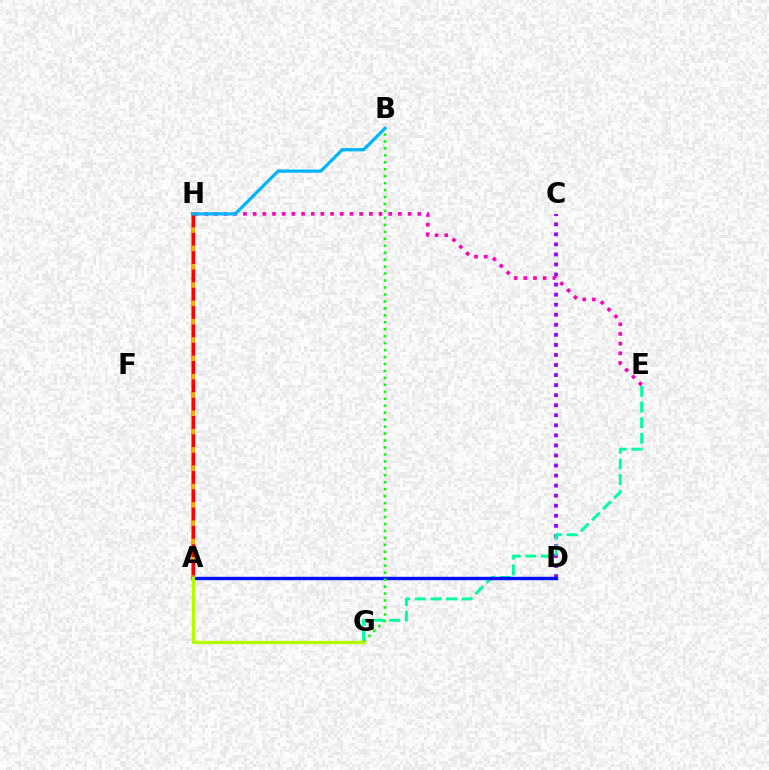{('C', 'D'): [{'color': '#9b00ff', 'line_style': 'dotted', 'thickness': 2.73}], ('A', 'H'): [{'color': '#ffa500', 'line_style': 'solid', 'thickness': 2.93}, {'color': '#ff0000', 'line_style': 'dashed', 'thickness': 2.49}], ('E', 'G'): [{'color': '#00ff9d', 'line_style': 'dashed', 'thickness': 2.13}], ('A', 'D'): [{'color': '#0010ff', 'line_style': 'solid', 'thickness': 2.45}], ('B', 'G'): [{'color': '#08ff00', 'line_style': 'dotted', 'thickness': 1.89}], ('E', 'H'): [{'color': '#ff00bd', 'line_style': 'dotted', 'thickness': 2.63}], ('B', 'H'): [{'color': '#00b5ff', 'line_style': 'solid', 'thickness': 2.32}], ('A', 'G'): [{'color': '#b3ff00', 'line_style': 'solid', 'thickness': 2.41}]}